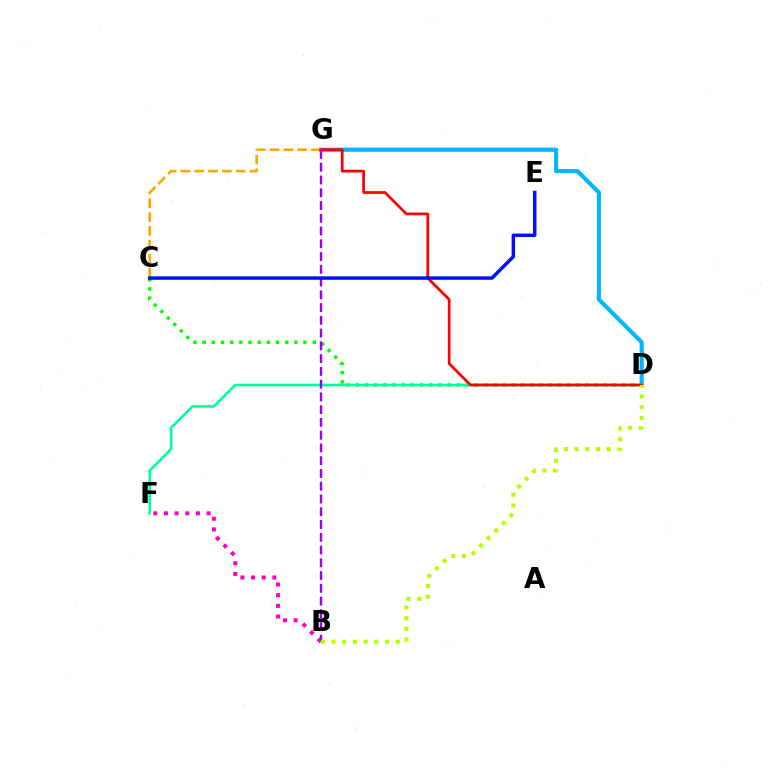{('C', 'D'): [{'color': '#08ff00', 'line_style': 'dotted', 'thickness': 2.49}], ('D', 'G'): [{'color': '#00b5ff', 'line_style': 'solid', 'thickness': 2.95}, {'color': '#ff0000', 'line_style': 'solid', 'thickness': 1.96}], ('C', 'G'): [{'color': '#ffa500', 'line_style': 'dashed', 'thickness': 1.88}], ('D', 'F'): [{'color': '#00ff9d', 'line_style': 'solid', 'thickness': 1.88}], ('B', 'F'): [{'color': '#ff00bd', 'line_style': 'dotted', 'thickness': 2.9}], ('B', 'G'): [{'color': '#9b00ff', 'line_style': 'dashed', 'thickness': 1.73}], ('B', 'D'): [{'color': '#b3ff00', 'line_style': 'dotted', 'thickness': 2.91}], ('C', 'E'): [{'color': '#0010ff', 'line_style': 'solid', 'thickness': 2.5}]}